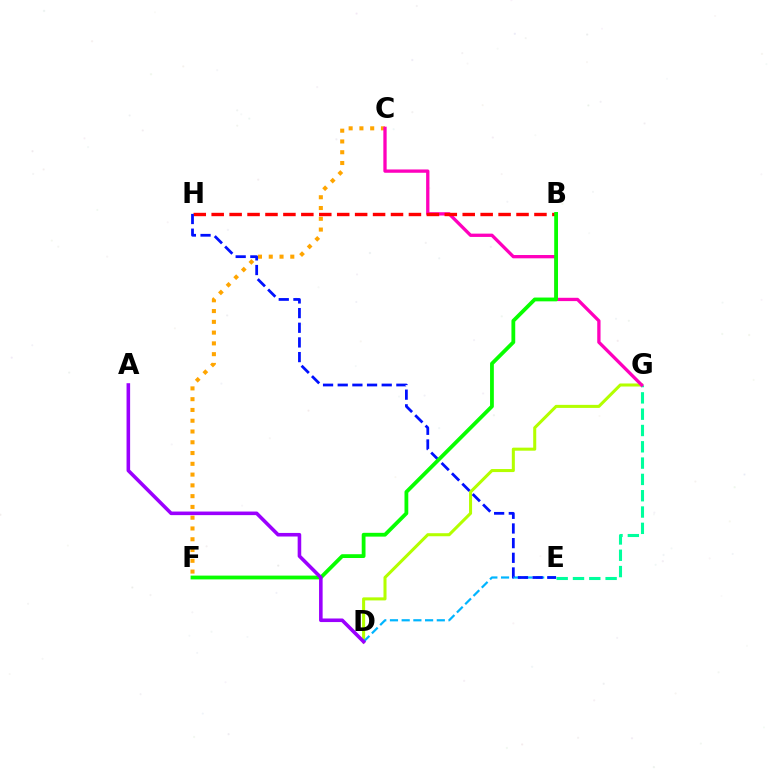{('D', 'G'): [{'color': '#b3ff00', 'line_style': 'solid', 'thickness': 2.19}], ('E', 'G'): [{'color': '#00ff9d', 'line_style': 'dashed', 'thickness': 2.22}], ('D', 'E'): [{'color': '#00b5ff', 'line_style': 'dashed', 'thickness': 1.59}], ('C', 'F'): [{'color': '#ffa500', 'line_style': 'dotted', 'thickness': 2.93}], ('C', 'G'): [{'color': '#ff00bd', 'line_style': 'solid', 'thickness': 2.38}], ('B', 'H'): [{'color': '#ff0000', 'line_style': 'dashed', 'thickness': 2.44}], ('E', 'H'): [{'color': '#0010ff', 'line_style': 'dashed', 'thickness': 1.99}], ('B', 'F'): [{'color': '#08ff00', 'line_style': 'solid', 'thickness': 2.73}], ('A', 'D'): [{'color': '#9b00ff', 'line_style': 'solid', 'thickness': 2.58}]}